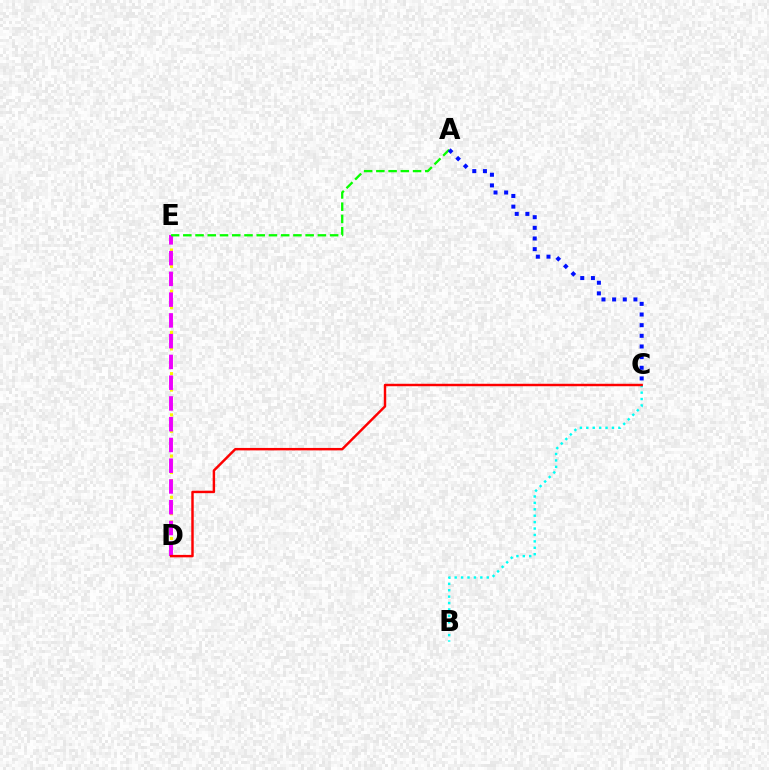{('B', 'C'): [{'color': '#00fff6', 'line_style': 'dotted', 'thickness': 1.74}], ('D', 'E'): [{'color': '#fcf500', 'line_style': 'dotted', 'thickness': 2.24}, {'color': '#ee00ff', 'line_style': 'dashed', 'thickness': 2.82}], ('A', 'E'): [{'color': '#08ff00', 'line_style': 'dashed', 'thickness': 1.66}], ('A', 'C'): [{'color': '#0010ff', 'line_style': 'dotted', 'thickness': 2.89}], ('C', 'D'): [{'color': '#ff0000', 'line_style': 'solid', 'thickness': 1.76}]}